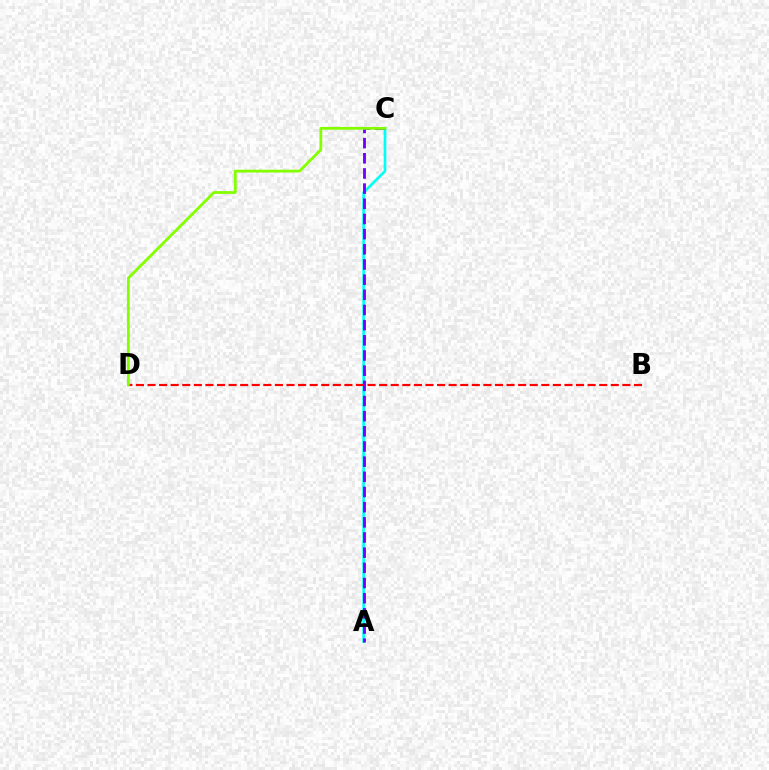{('A', 'C'): [{'color': '#00fff6', 'line_style': 'solid', 'thickness': 1.92}, {'color': '#7200ff', 'line_style': 'dashed', 'thickness': 2.06}], ('B', 'D'): [{'color': '#ff0000', 'line_style': 'dashed', 'thickness': 1.57}], ('C', 'D'): [{'color': '#84ff00', 'line_style': 'solid', 'thickness': 2.01}]}